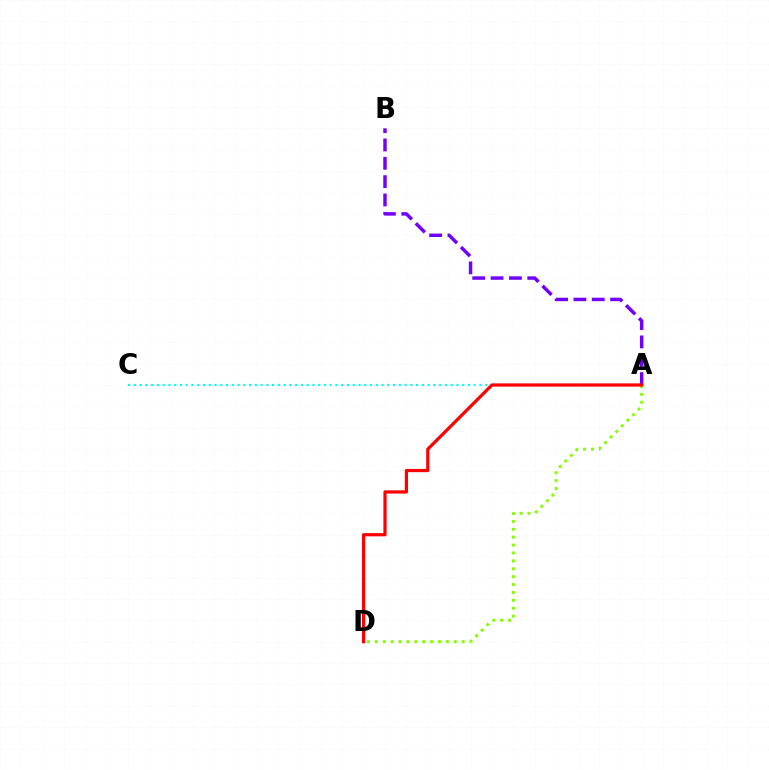{('A', 'D'): [{'color': '#84ff00', 'line_style': 'dotted', 'thickness': 2.14}, {'color': '#ff0000', 'line_style': 'solid', 'thickness': 2.32}], ('A', 'C'): [{'color': '#00fff6', 'line_style': 'dotted', 'thickness': 1.56}], ('A', 'B'): [{'color': '#7200ff', 'line_style': 'dashed', 'thickness': 2.49}]}